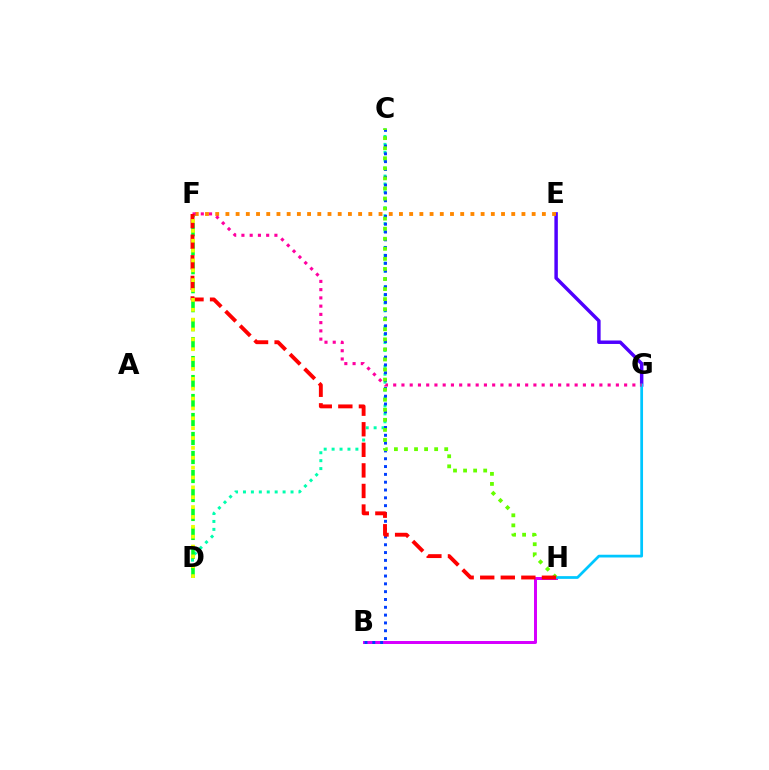{('E', 'G'): [{'color': '#4f00ff', 'line_style': 'solid', 'thickness': 2.5}], ('C', 'D'): [{'color': '#00ffaf', 'line_style': 'dotted', 'thickness': 2.15}], ('D', 'F'): [{'color': '#00ff27', 'line_style': 'dashed', 'thickness': 2.58}, {'color': '#eeff00', 'line_style': 'dotted', 'thickness': 2.68}], ('B', 'H'): [{'color': '#d600ff', 'line_style': 'solid', 'thickness': 2.15}], ('E', 'F'): [{'color': '#ff8800', 'line_style': 'dotted', 'thickness': 2.77}], ('B', 'C'): [{'color': '#003fff', 'line_style': 'dotted', 'thickness': 2.12}], ('G', 'H'): [{'color': '#00c7ff', 'line_style': 'solid', 'thickness': 1.98}], ('F', 'G'): [{'color': '#ff00a0', 'line_style': 'dotted', 'thickness': 2.24}], ('C', 'H'): [{'color': '#66ff00', 'line_style': 'dotted', 'thickness': 2.73}], ('F', 'H'): [{'color': '#ff0000', 'line_style': 'dashed', 'thickness': 2.79}]}